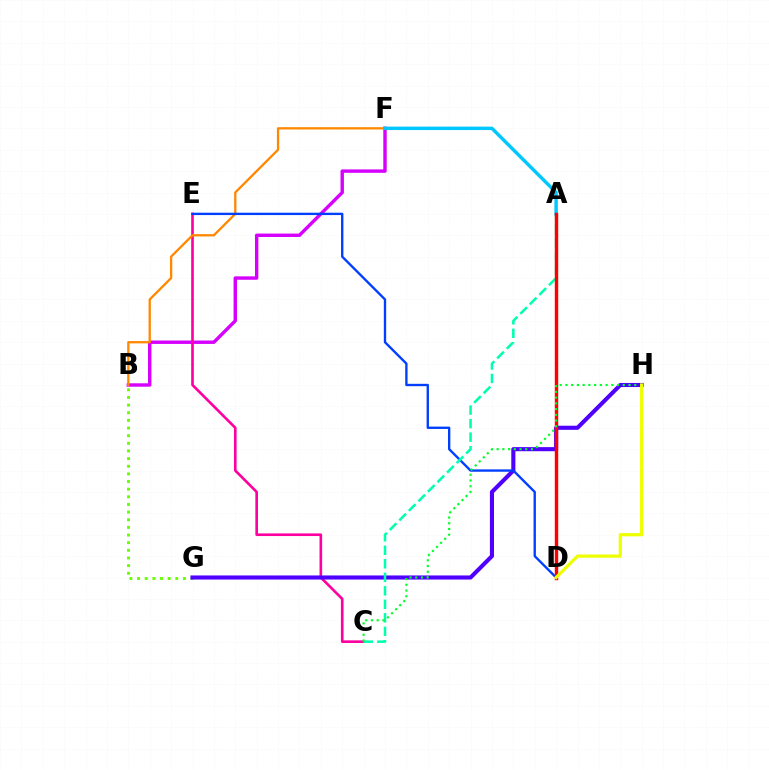{('B', 'F'): [{'color': '#d600ff', 'line_style': 'solid', 'thickness': 2.46}, {'color': '#ff8800', 'line_style': 'solid', 'thickness': 1.66}], ('C', 'E'): [{'color': '#ff00a0', 'line_style': 'solid', 'thickness': 1.9}], ('B', 'G'): [{'color': '#66ff00', 'line_style': 'dotted', 'thickness': 2.08}], ('G', 'H'): [{'color': '#4f00ff', 'line_style': 'solid', 'thickness': 2.95}], ('D', 'E'): [{'color': '#003fff', 'line_style': 'solid', 'thickness': 1.7}], ('A', 'F'): [{'color': '#00c7ff', 'line_style': 'solid', 'thickness': 2.47}], ('A', 'C'): [{'color': '#00ffaf', 'line_style': 'dashed', 'thickness': 1.83}], ('A', 'D'): [{'color': '#ff0000', 'line_style': 'solid', 'thickness': 2.46}], ('C', 'H'): [{'color': '#00ff27', 'line_style': 'dotted', 'thickness': 1.56}], ('D', 'H'): [{'color': '#eeff00', 'line_style': 'solid', 'thickness': 2.32}]}